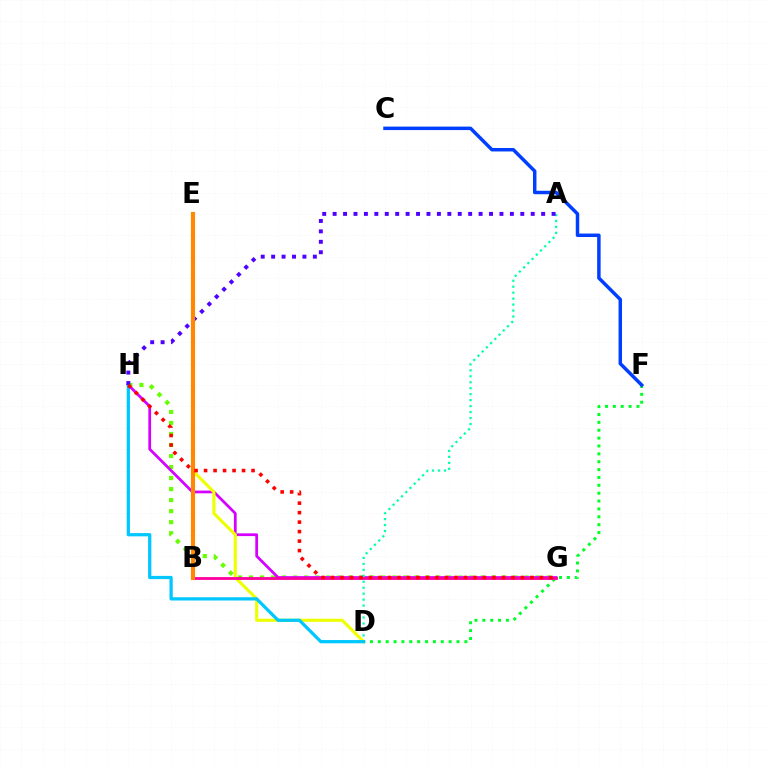{('G', 'H'): [{'color': '#66ff00', 'line_style': 'dotted', 'thickness': 2.99}, {'color': '#d600ff', 'line_style': 'solid', 'thickness': 1.98}, {'color': '#ff0000', 'line_style': 'dotted', 'thickness': 2.58}], ('A', 'D'): [{'color': '#00ffaf', 'line_style': 'dotted', 'thickness': 1.62}], ('D', 'E'): [{'color': '#eeff00', 'line_style': 'solid', 'thickness': 2.25}], ('D', 'F'): [{'color': '#00ff27', 'line_style': 'dotted', 'thickness': 2.14}], ('B', 'G'): [{'color': '#ff00a0', 'line_style': 'solid', 'thickness': 2.04}], ('D', 'H'): [{'color': '#00c7ff', 'line_style': 'solid', 'thickness': 2.34}], ('A', 'H'): [{'color': '#4f00ff', 'line_style': 'dotted', 'thickness': 2.83}], ('B', 'E'): [{'color': '#ff8800', 'line_style': 'solid', 'thickness': 2.96}], ('C', 'F'): [{'color': '#003fff', 'line_style': 'solid', 'thickness': 2.5}]}